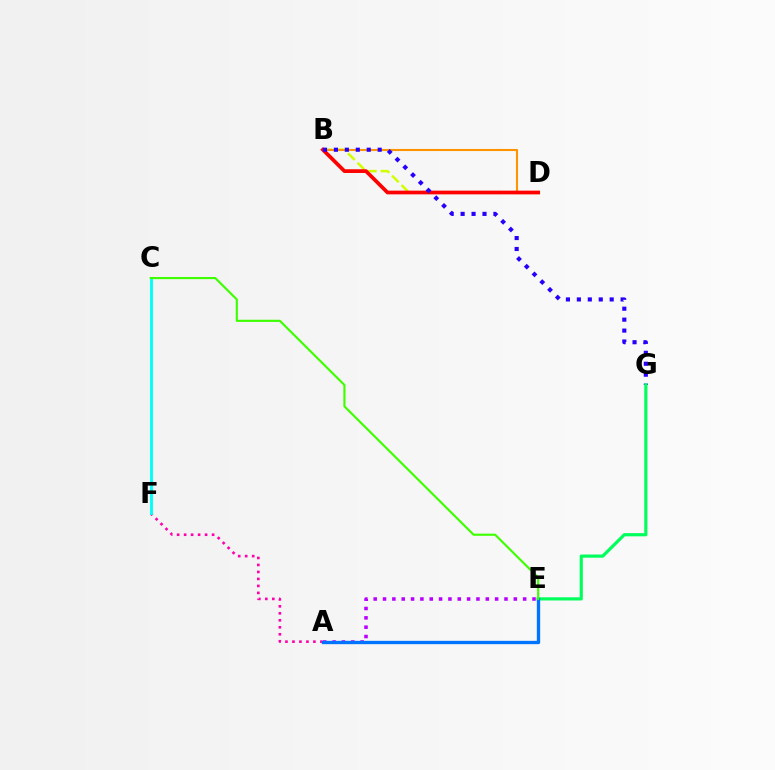{('B', 'D'): [{'color': '#d1ff00', 'line_style': 'dashed', 'thickness': 1.81}, {'color': '#ff9400', 'line_style': 'solid', 'thickness': 1.51}, {'color': '#ff0000', 'line_style': 'solid', 'thickness': 2.68}], ('B', 'G'): [{'color': '#2500ff', 'line_style': 'dotted', 'thickness': 2.97}], ('A', 'E'): [{'color': '#b900ff', 'line_style': 'dotted', 'thickness': 2.54}, {'color': '#0074ff', 'line_style': 'solid', 'thickness': 2.4}], ('A', 'F'): [{'color': '#ff00ac', 'line_style': 'dotted', 'thickness': 1.9}], ('C', 'F'): [{'color': '#00fff6', 'line_style': 'solid', 'thickness': 2.08}], ('E', 'G'): [{'color': '#00ff5c', 'line_style': 'solid', 'thickness': 2.29}], ('C', 'E'): [{'color': '#3dff00', 'line_style': 'solid', 'thickness': 1.54}]}